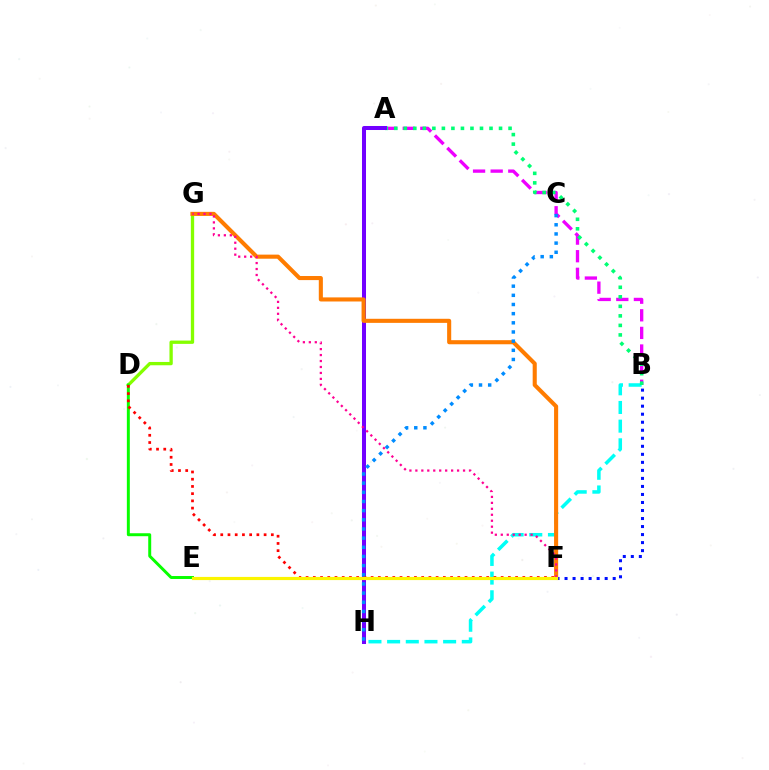{('A', 'B'): [{'color': '#ee00ff', 'line_style': 'dashed', 'thickness': 2.39}, {'color': '#00ff74', 'line_style': 'dotted', 'thickness': 2.59}], ('D', 'G'): [{'color': '#84ff00', 'line_style': 'solid', 'thickness': 2.38}], ('B', 'H'): [{'color': '#00fff6', 'line_style': 'dashed', 'thickness': 2.54}], ('D', 'E'): [{'color': '#08ff00', 'line_style': 'solid', 'thickness': 2.13}], ('B', 'F'): [{'color': '#0010ff', 'line_style': 'dotted', 'thickness': 2.18}], ('A', 'H'): [{'color': '#7200ff', 'line_style': 'solid', 'thickness': 2.89}], ('D', 'F'): [{'color': '#ff0000', 'line_style': 'dotted', 'thickness': 1.96}], ('F', 'G'): [{'color': '#ff7c00', 'line_style': 'solid', 'thickness': 2.94}, {'color': '#ff0094', 'line_style': 'dotted', 'thickness': 1.62}], ('C', 'H'): [{'color': '#008cff', 'line_style': 'dotted', 'thickness': 2.49}], ('E', 'F'): [{'color': '#fcf500', 'line_style': 'solid', 'thickness': 2.28}]}